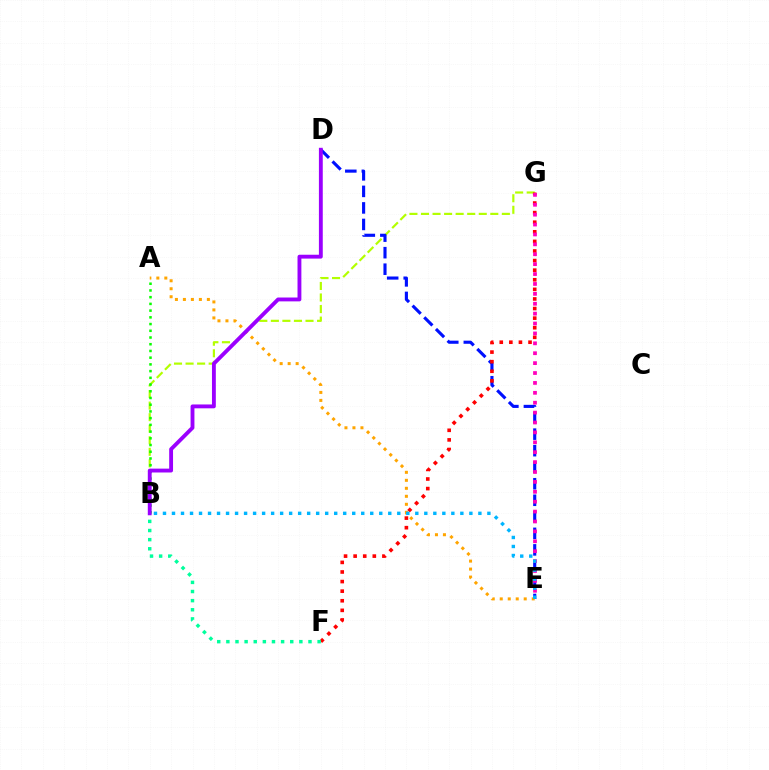{('B', 'G'): [{'color': '#b3ff00', 'line_style': 'dashed', 'thickness': 1.57}], ('D', 'E'): [{'color': '#0010ff', 'line_style': 'dashed', 'thickness': 2.25}], ('A', 'B'): [{'color': '#08ff00', 'line_style': 'dotted', 'thickness': 1.83}], ('F', 'G'): [{'color': '#ff0000', 'line_style': 'dotted', 'thickness': 2.61}], ('A', 'E'): [{'color': '#ffa500', 'line_style': 'dotted', 'thickness': 2.17}], ('E', 'G'): [{'color': '#ff00bd', 'line_style': 'dotted', 'thickness': 2.69}], ('B', 'F'): [{'color': '#00ff9d', 'line_style': 'dotted', 'thickness': 2.48}], ('B', 'D'): [{'color': '#9b00ff', 'line_style': 'solid', 'thickness': 2.78}], ('B', 'E'): [{'color': '#00b5ff', 'line_style': 'dotted', 'thickness': 2.45}]}